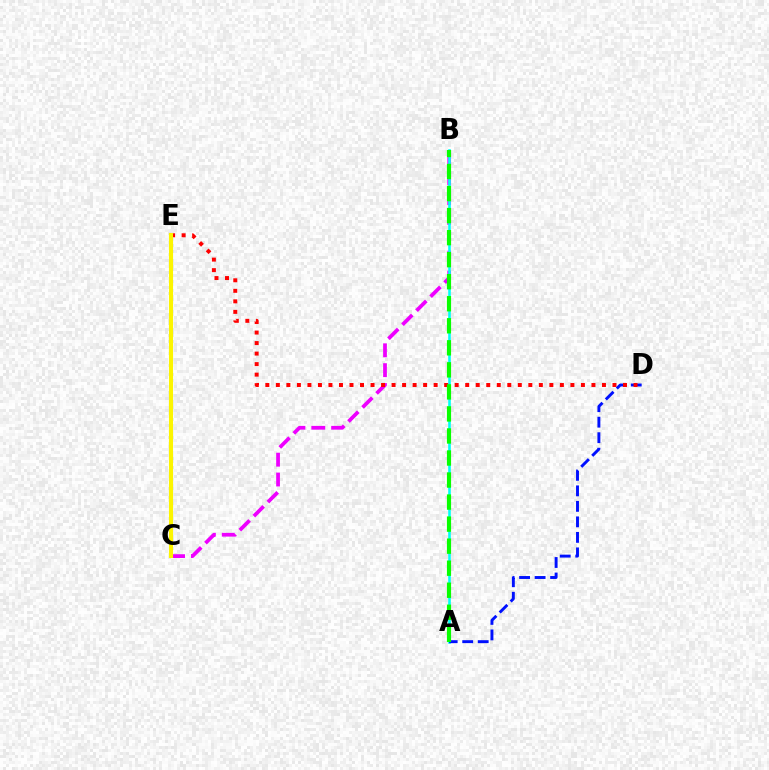{('B', 'C'): [{'color': '#ee00ff', 'line_style': 'dashed', 'thickness': 2.7}], ('A', 'B'): [{'color': '#00fff6', 'line_style': 'solid', 'thickness': 1.88}, {'color': '#08ff00', 'line_style': 'dashed', 'thickness': 2.99}], ('A', 'D'): [{'color': '#0010ff', 'line_style': 'dashed', 'thickness': 2.11}], ('D', 'E'): [{'color': '#ff0000', 'line_style': 'dotted', 'thickness': 2.86}], ('C', 'E'): [{'color': '#fcf500', 'line_style': 'solid', 'thickness': 2.94}]}